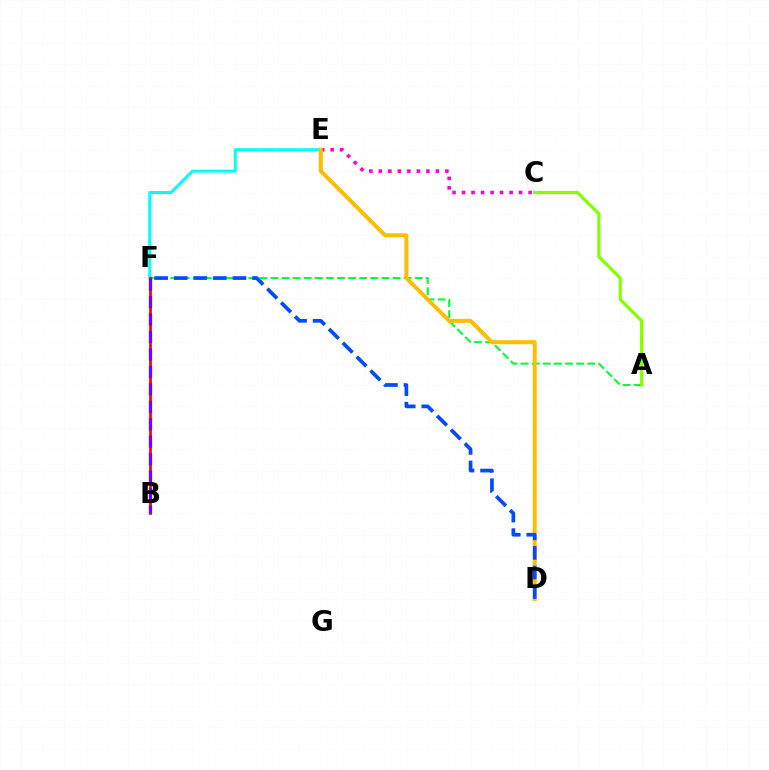{('E', 'F'): [{'color': '#00fff6', 'line_style': 'solid', 'thickness': 2.14}], ('A', 'F'): [{'color': '#00ff39', 'line_style': 'dashed', 'thickness': 1.51}], ('C', 'E'): [{'color': '#ff00cf', 'line_style': 'dotted', 'thickness': 2.58}], ('B', 'F'): [{'color': '#ff0000', 'line_style': 'solid', 'thickness': 1.99}, {'color': '#7200ff', 'line_style': 'dashed', 'thickness': 2.37}], ('A', 'C'): [{'color': '#84ff00', 'line_style': 'solid', 'thickness': 2.3}], ('D', 'E'): [{'color': '#ffbd00', 'line_style': 'solid', 'thickness': 2.88}], ('D', 'F'): [{'color': '#004bff', 'line_style': 'dashed', 'thickness': 2.66}]}